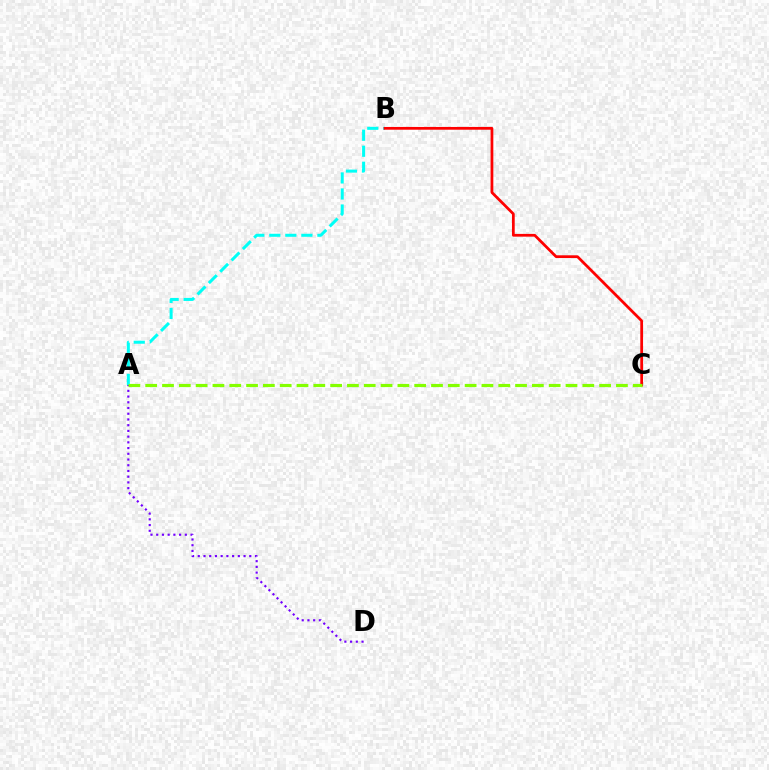{('A', 'D'): [{'color': '#7200ff', 'line_style': 'dotted', 'thickness': 1.55}], ('A', 'B'): [{'color': '#00fff6', 'line_style': 'dashed', 'thickness': 2.18}], ('B', 'C'): [{'color': '#ff0000', 'line_style': 'solid', 'thickness': 1.98}], ('A', 'C'): [{'color': '#84ff00', 'line_style': 'dashed', 'thickness': 2.28}]}